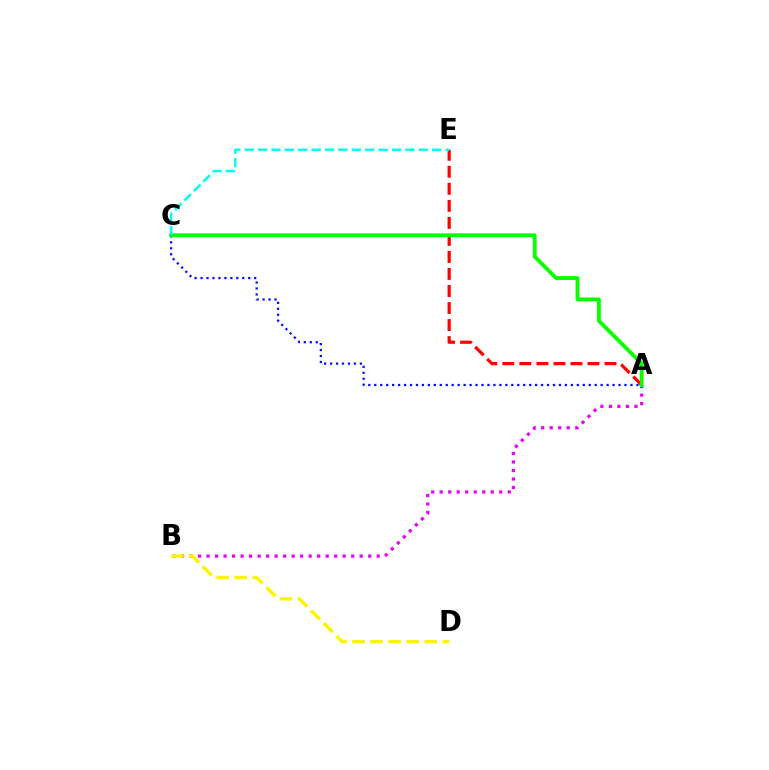{('A', 'B'): [{'color': '#ee00ff', 'line_style': 'dotted', 'thickness': 2.31}], ('B', 'D'): [{'color': '#fcf500', 'line_style': 'dashed', 'thickness': 2.45}], ('A', 'E'): [{'color': '#ff0000', 'line_style': 'dashed', 'thickness': 2.31}], ('A', 'C'): [{'color': '#0010ff', 'line_style': 'dotted', 'thickness': 1.62}, {'color': '#08ff00', 'line_style': 'solid', 'thickness': 2.76}], ('C', 'E'): [{'color': '#00fff6', 'line_style': 'dashed', 'thickness': 1.82}]}